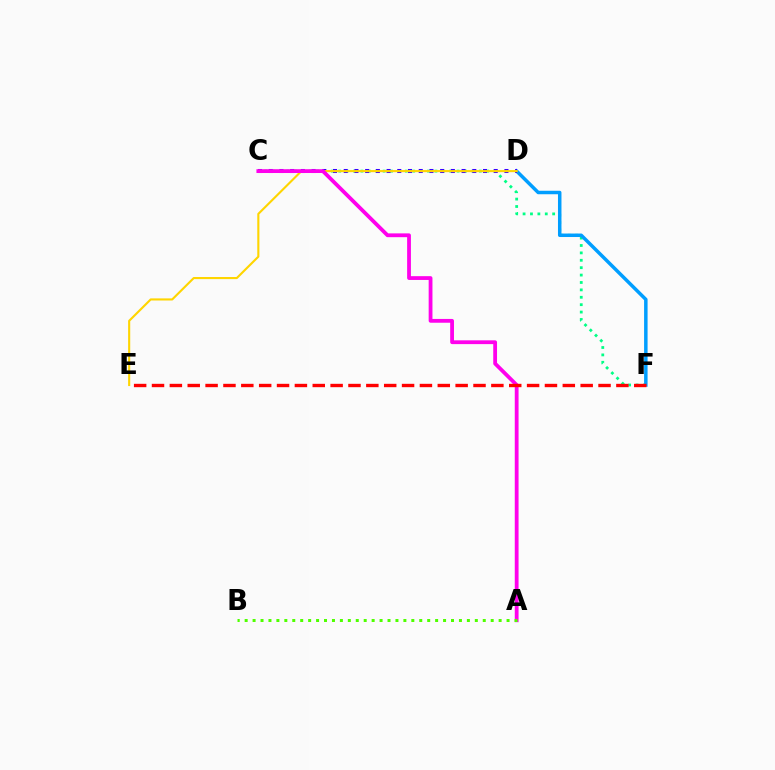{('C', 'F'): [{'color': '#00ff86', 'line_style': 'dotted', 'thickness': 2.01}], ('D', 'F'): [{'color': '#009eff', 'line_style': 'solid', 'thickness': 2.51}], ('C', 'D'): [{'color': '#3700ff', 'line_style': 'dotted', 'thickness': 2.91}], ('D', 'E'): [{'color': '#ffd500', 'line_style': 'solid', 'thickness': 1.52}], ('A', 'C'): [{'color': '#ff00ed', 'line_style': 'solid', 'thickness': 2.73}], ('E', 'F'): [{'color': '#ff0000', 'line_style': 'dashed', 'thickness': 2.43}], ('A', 'B'): [{'color': '#4fff00', 'line_style': 'dotted', 'thickness': 2.16}]}